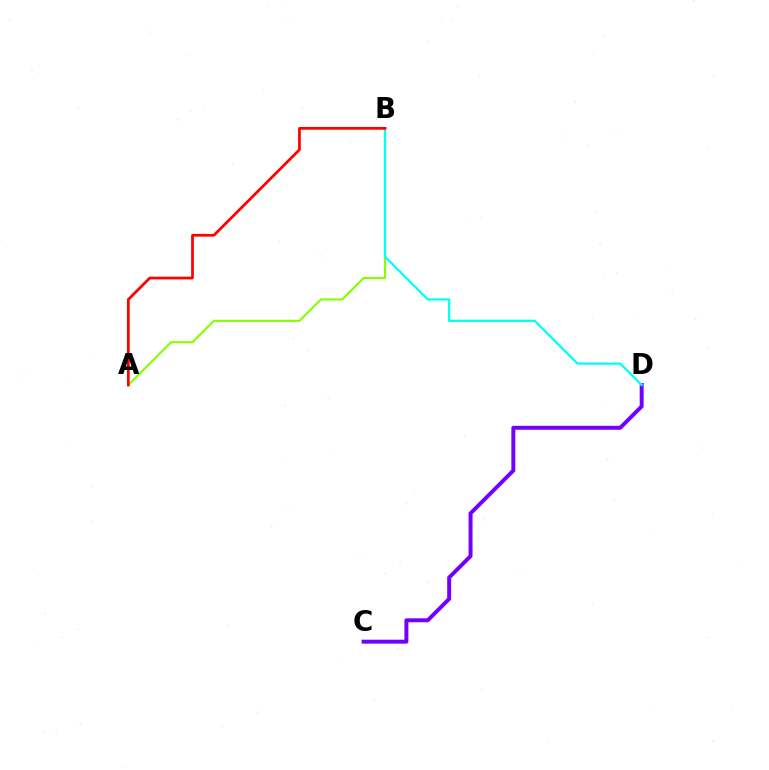{('C', 'D'): [{'color': '#7200ff', 'line_style': 'solid', 'thickness': 2.85}], ('A', 'B'): [{'color': '#84ff00', 'line_style': 'solid', 'thickness': 1.53}, {'color': '#ff0000', 'line_style': 'solid', 'thickness': 1.97}], ('B', 'D'): [{'color': '#00fff6', 'line_style': 'solid', 'thickness': 1.62}]}